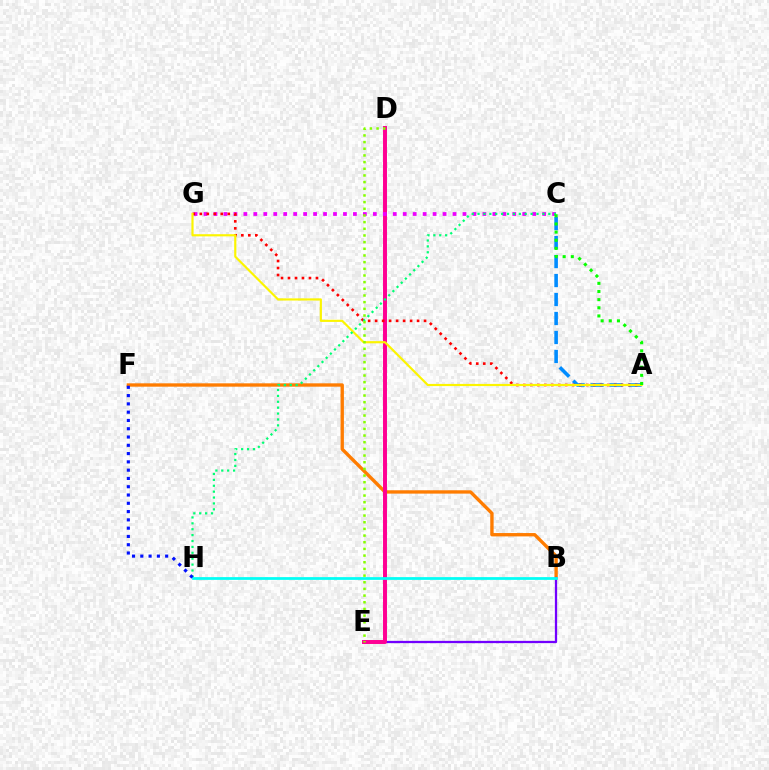{('A', 'C'): [{'color': '#008cff', 'line_style': 'dashed', 'thickness': 2.58}, {'color': '#08ff00', 'line_style': 'dotted', 'thickness': 2.21}], ('B', 'F'): [{'color': '#ff7c00', 'line_style': 'solid', 'thickness': 2.41}], ('B', 'E'): [{'color': '#7200ff', 'line_style': 'solid', 'thickness': 1.63}], ('D', 'E'): [{'color': '#ff0094', 'line_style': 'solid', 'thickness': 2.85}, {'color': '#84ff00', 'line_style': 'dotted', 'thickness': 1.81}], ('C', 'G'): [{'color': '#ee00ff', 'line_style': 'dotted', 'thickness': 2.71}], ('A', 'G'): [{'color': '#ff0000', 'line_style': 'dotted', 'thickness': 1.9}, {'color': '#fcf500', 'line_style': 'solid', 'thickness': 1.56}], ('C', 'H'): [{'color': '#00ff74', 'line_style': 'dotted', 'thickness': 1.6}], ('B', 'H'): [{'color': '#00fff6', 'line_style': 'solid', 'thickness': 1.97}], ('F', 'H'): [{'color': '#0010ff', 'line_style': 'dotted', 'thickness': 2.25}]}